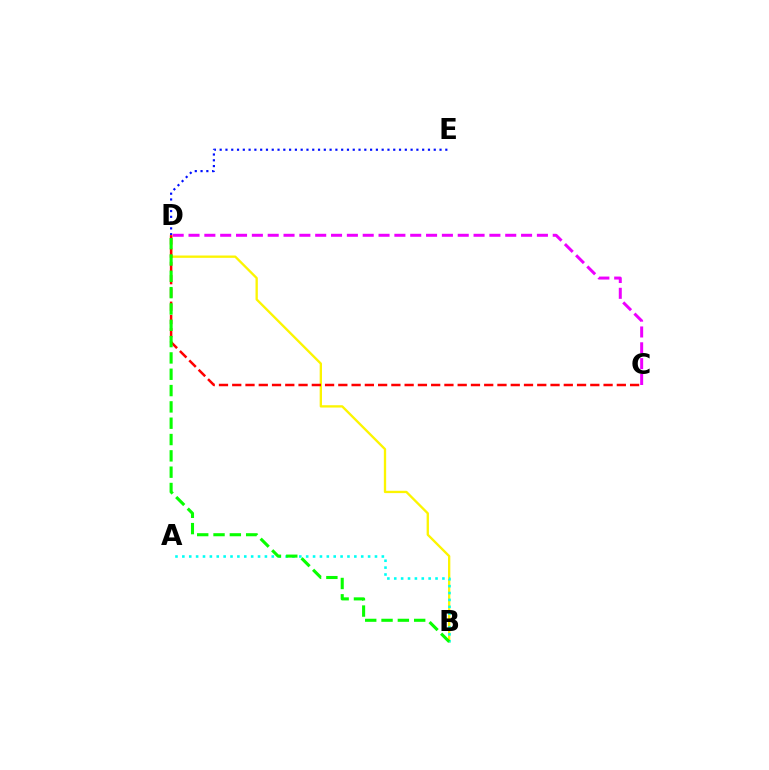{('C', 'D'): [{'color': '#ee00ff', 'line_style': 'dashed', 'thickness': 2.15}, {'color': '#ff0000', 'line_style': 'dashed', 'thickness': 1.8}], ('B', 'D'): [{'color': '#fcf500', 'line_style': 'solid', 'thickness': 1.68}, {'color': '#08ff00', 'line_style': 'dashed', 'thickness': 2.22}], ('D', 'E'): [{'color': '#0010ff', 'line_style': 'dotted', 'thickness': 1.57}], ('A', 'B'): [{'color': '#00fff6', 'line_style': 'dotted', 'thickness': 1.87}]}